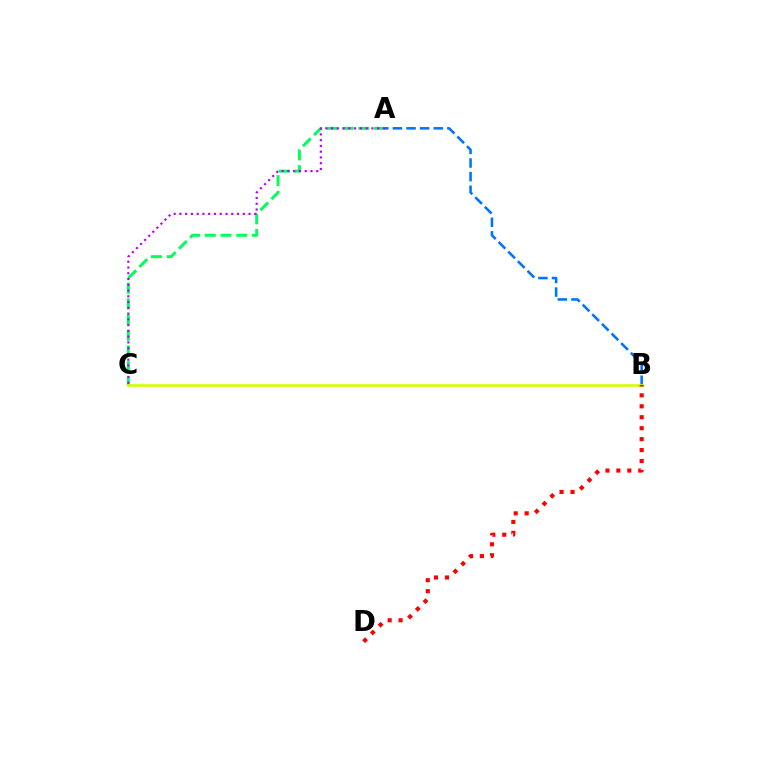{('A', 'C'): [{'color': '#00ff5c', 'line_style': 'dashed', 'thickness': 2.13}, {'color': '#b900ff', 'line_style': 'dotted', 'thickness': 1.57}], ('A', 'B'): [{'color': '#0074ff', 'line_style': 'dashed', 'thickness': 1.85}], ('B', 'C'): [{'color': '#d1ff00', 'line_style': 'solid', 'thickness': 1.85}], ('B', 'D'): [{'color': '#ff0000', 'line_style': 'dotted', 'thickness': 2.97}]}